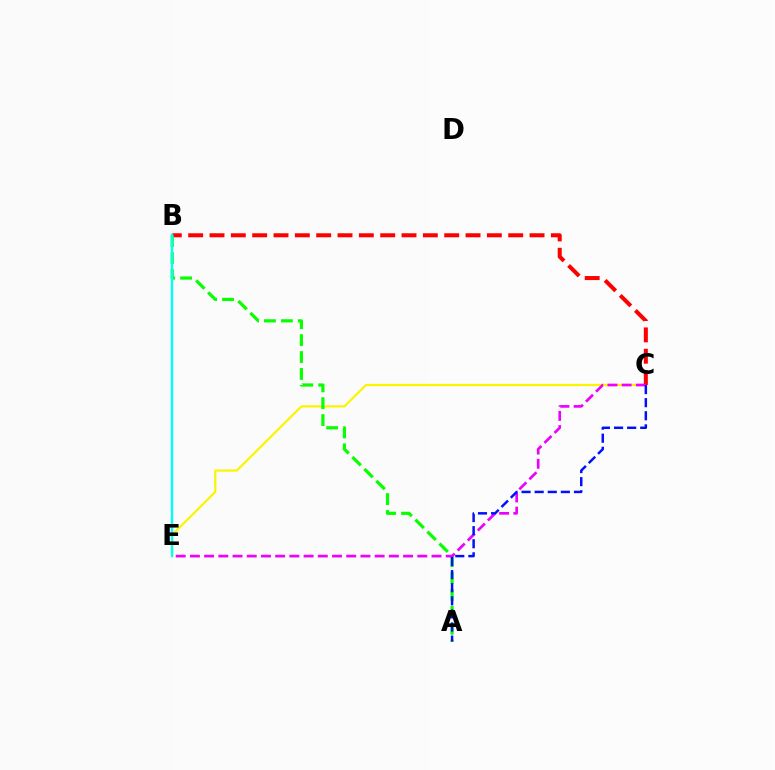{('C', 'E'): [{'color': '#fcf500', 'line_style': 'solid', 'thickness': 1.59}, {'color': '#ee00ff', 'line_style': 'dashed', 'thickness': 1.93}], ('B', 'C'): [{'color': '#ff0000', 'line_style': 'dashed', 'thickness': 2.9}], ('A', 'B'): [{'color': '#08ff00', 'line_style': 'dashed', 'thickness': 2.3}], ('B', 'E'): [{'color': '#00fff6', 'line_style': 'solid', 'thickness': 1.71}], ('A', 'C'): [{'color': '#0010ff', 'line_style': 'dashed', 'thickness': 1.78}]}